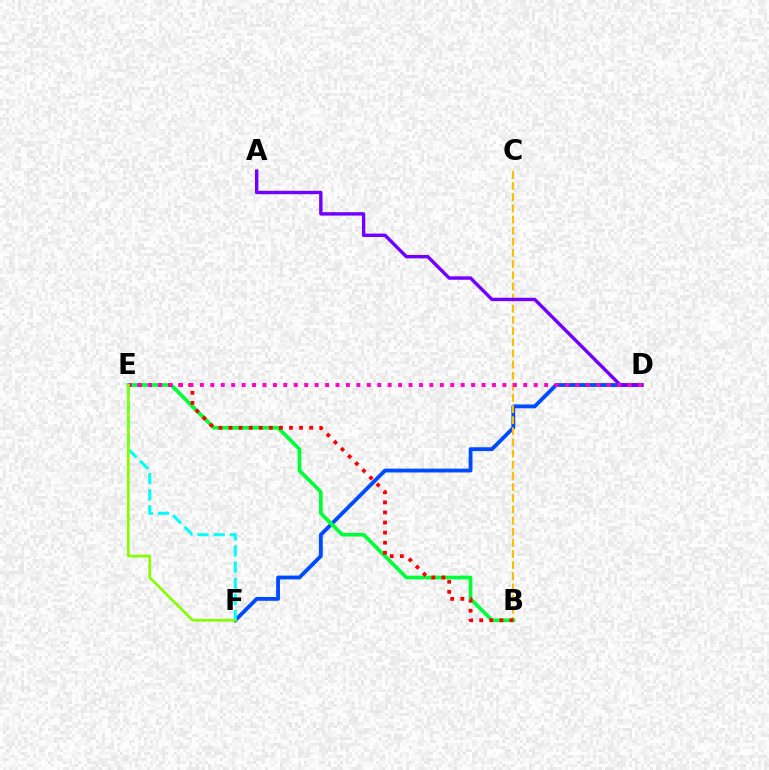{('D', 'F'): [{'color': '#004bff', 'line_style': 'solid', 'thickness': 2.75}], ('B', 'C'): [{'color': '#ffbd00', 'line_style': 'dashed', 'thickness': 1.51}], ('B', 'E'): [{'color': '#00ff39', 'line_style': 'solid', 'thickness': 2.67}, {'color': '#ff0000', 'line_style': 'dotted', 'thickness': 2.74}], ('E', 'F'): [{'color': '#00fff6', 'line_style': 'dashed', 'thickness': 2.19}, {'color': '#84ff00', 'line_style': 'solid', 'thickness': 1.95}], ('A', 'D'): [{'color': '#7200ff', 'line_style': 'solid', 'thickness': 2.45}], ('D', 'E'): [{'color': '#ff00cf', 'line_style': 'dotted', 'thickness': 2.83}]}